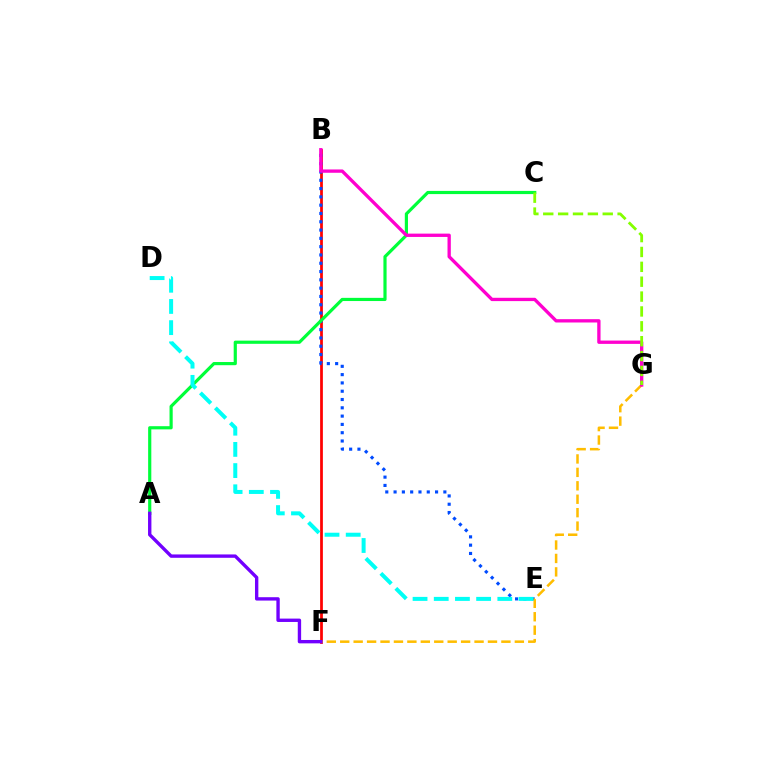{('B', 'F'): [{'color': '#ff0000', 'line_style': 'solid', 'thickness': 1.98}], ('B', 'E'): [{'color': '#004bff', 'line_style': 'dotted', 'thickness': 2.25}], ('F', 'G'): [{'color': '#ffbd00', 'line_style': 'dashed', 'thickness': 1.82}], ('A', 'C'): [{'color': '#00ff39', 'line_style': 'solid', 'thickness': 2.29}], ('B', 'G'): [{'color': '#ff00cf', 'line_style': 'solid', 'thickness': 2.39}], ('C', 'G'): [{'color': '#84ff00', 'line_style': 'dashed', 'thickness': 2.02}], ('A', 'F'): [{'color': '#7200ff', 'line_style': 'solid', 'thickness': 2.42}], ('D', 'E'): [{'color': '#00fff6', 'line_style': 'dashed', 'thickness': 2.88}]}